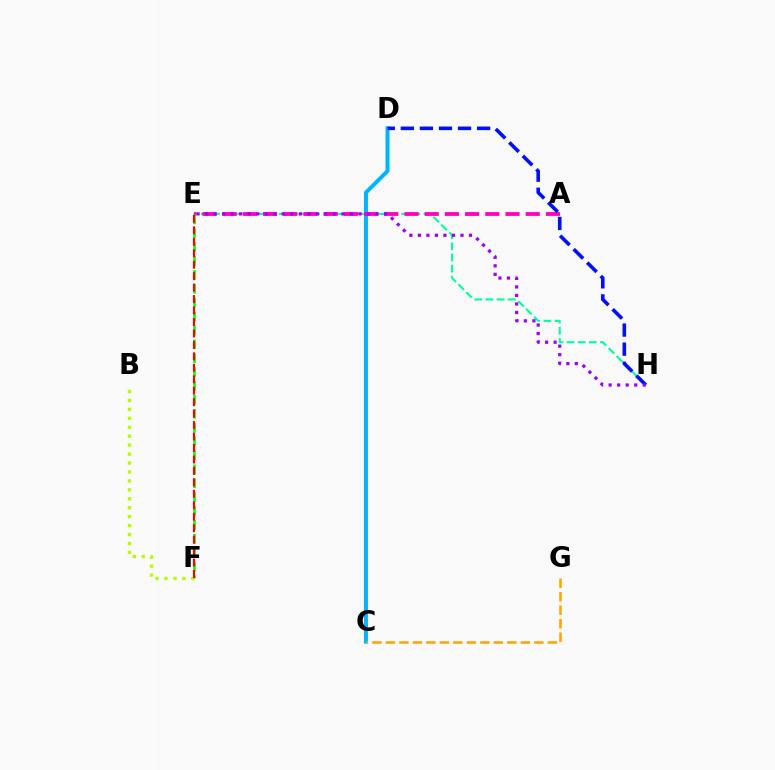{('B', 'F'): [{'color': '#b3ff00', 'line_style': 'dotted', 'thickness': 2.43}], ('C', 'D'): [{'color': '#00b5ff', 'line_style': 'solid', 'thickness': 2.85}], ('E', 'H'): [{'color': '#00ff9d', 'line_style': 'dashed', 'thickness': 1.51}, {'color': '#9b00ff', 'line_style': 'dotted', 'thickness': 2.32}], ('A', 'E'): [{'color': '#ff00bd', 'line_style': 'dashed', 'thickness': 2.74}], ('E', 'F'): [{'color': '#08ff00', 'line_style': 'dashed', 'thickness': 1.89}, {'color': '#ff0000', 'line_style': 'dashed', 'thickness': 1.56}], ('D', 'H'): [{'color': '#0010ff', 'line_style': 'dashed', 'thickness': 2.59}], ('C', 'G'): [{'color': '#ffa500', 'line_style': 'dashed', 'thickness': 1.83}]}